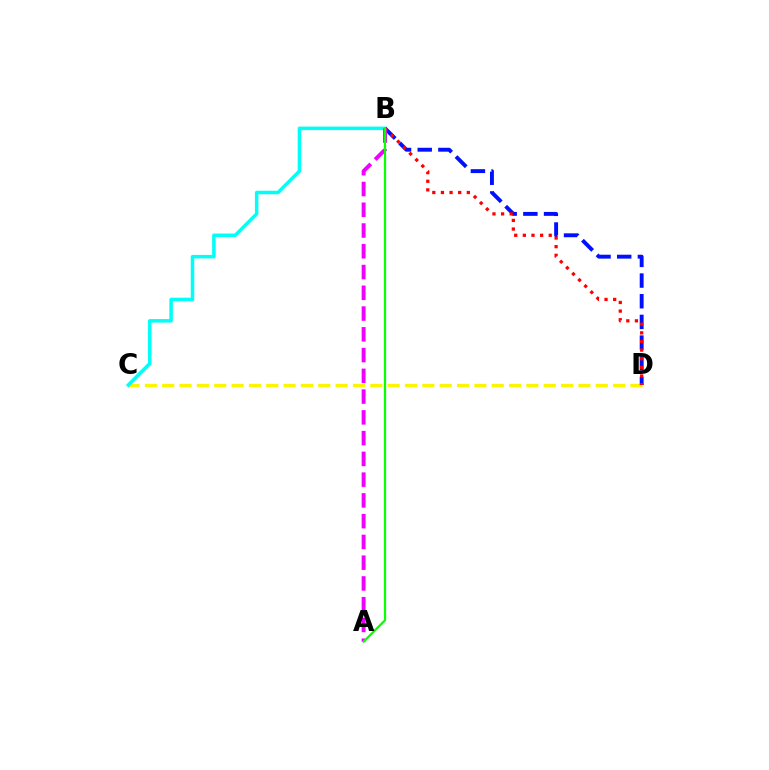{('C', 'D'): [{'color': '#fcf500', 'line_style': 'dashed', 'thickness': 2.36}], ('B', 'C'): [{'color': '#00fff6', 'line_style': 'solid', 'thickness': 2.52}], ('B', 'D'): [{'color': '#0010ff', 'line_style': 'dashed', 'thickness': 2.81}, {'color': '#ff0000', 'line_style': 'dotted', 'thickness': 2.34}], ('A', 'B'): [{'color': '#ee00ff', 'line_style': 'dashed', 'thickness': 2.82}, {'color': '#08ff00', 'line_style': 'solid', 'thickness': 1.61}]}